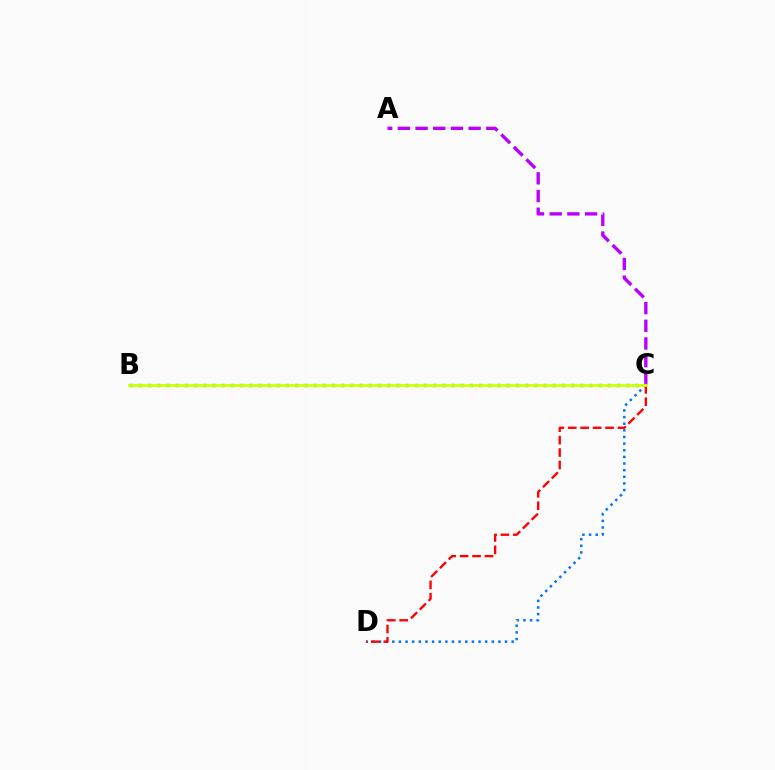{('A', 'C'): [{'color': '#b900ff', 'line_style': 'dashed', 'thickness': 2.4}], ('C', 'D'): [{'color': '#0074ff', 'line_style': 'dotted', 'thickness': 1.8}, {'color': '#ff0000', 'line_style': 'dashed', 'thickness': 1.69}], ('B', 'C'): [{'color': '#00ff5c', 'line_style': 'dotted', 'thickness': 2.5}, {'color': '#d1ff00', 'line_style': 'solid', 'thickness': 1.99}]}